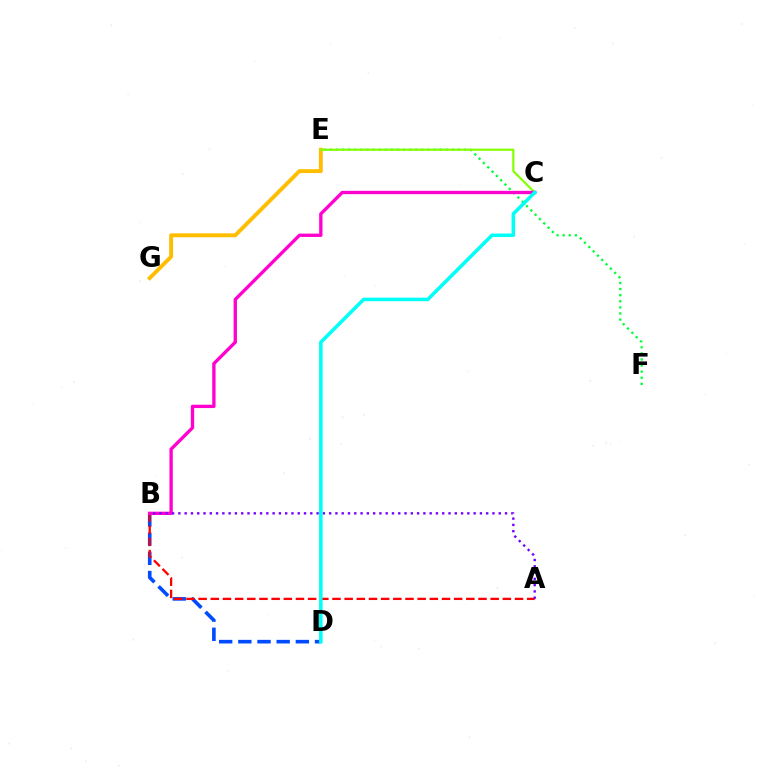{('B', 'D'): [{'color': '#004bff', 'line_style': 'dashed', 'thickness': 2.6}], ('E', 'F'): [{'color': '#00ff39', 'line_style': 'dotted', 'thickness': 1.66}], ('E', 'G'): [{'color': '#ffbd00', 'line_style': 'solid', 'thickness': 2.79}], ('C', 'E'): [{'color': '#84ff00', 'line_style': 'solid', 'thickness': 1.57}], ('A', 'B'): [{'color': '#ff0000', 'line_style': 'dashed', 'thickness': 1.65}, {'color': '#7200ff', 'line_style': 'dotted', 'thickness': 1.71}], ('B', 'C'): [{'color': '#ff00cf', 'line_style': 'solid', 'thickness': 2.4}], ('C', 'D'): [{'color': '#00fff6', 'line_style': 'solid', 'thickness': 2.55}]}